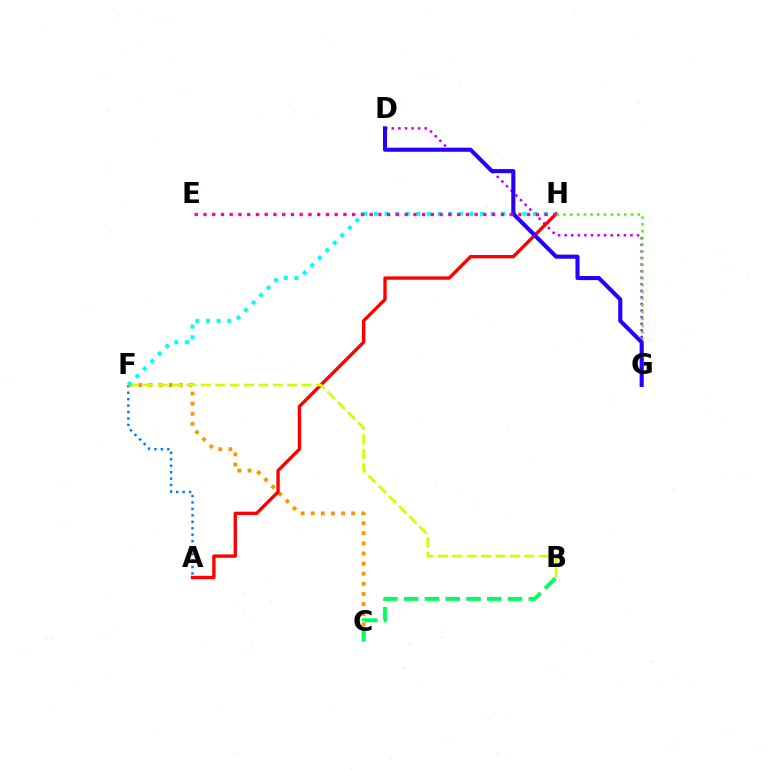{('A', 'F'): [{'color': '#0074ff', 'line_style': 'dotted', 'thickness': 1.75}], ('C', 'F'): [{'color': '#ff9400', 'line_style': 'dotted', 'thickness': 2.75}], ('D', 'G'): [{'color': '#b900ff', 'line_style': 'dotted', 'thickness': 1.79}, {'color': '#2500ff', 'line_style': 'solid', 'thickness': 2.94}], ('A', 'H'): [{'color': '#ff0000', 'line_style': 'solid', 'thickness': 2.41}], ('G', 'H'): [{'color': '#3dff00', 'line_style': 'dotted', 'thickness': 1.83}], ('B', 'C'): [{'color': '#00ff5c', 'line_style': 'dashed', 'thickness': 2.82}], ('B', 'F'): [{'color': '#d1ff00', 'line_style': 'dashed', 'thickness': 1.96}], ('F', 'H'): [{'color': '#00fff6', 'line_style': 'dotted', 'thickness': 2.88}], ('E', 'H'): [{'color': '#ff00ac', 'line_style': 'dotted', 'thickness': 2.38}]}